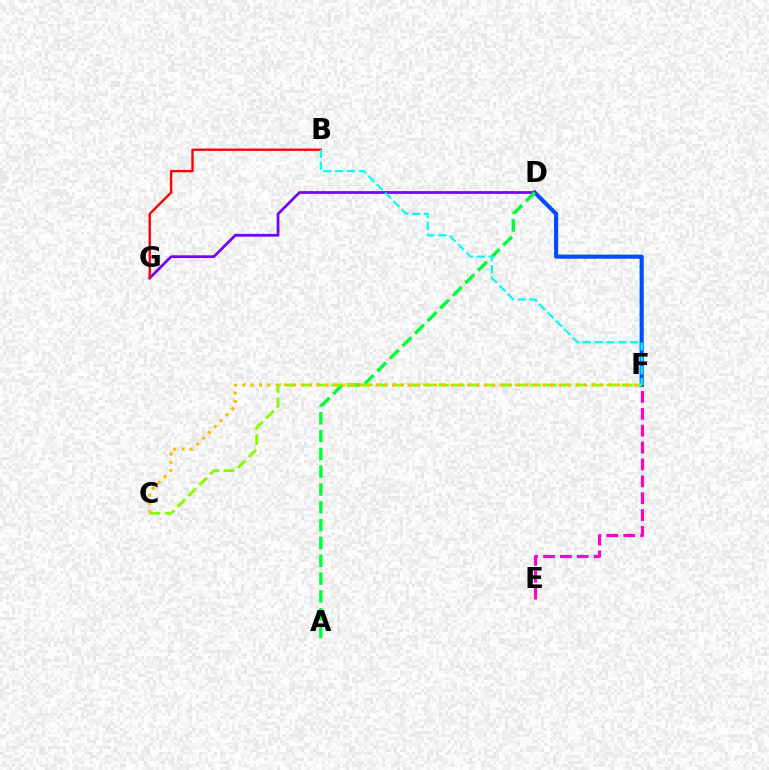{('D', 'F'): [{'color': '#004bff', 'line_style': 'solid', 'thickness': 2.95}], ('D', 'G'): [{'color': '#7200ff', 'line_style': 'solid', 'thickness': 1.96}], ('E', 'F'): [{'color': '#ff00cf', 'line_style': 'dashed', 'thickness': 2.29}], ('A', 'D'): [{'color': '#00ff39', 'line_style': 'dashed', 'thickness': 2.42}], ('C', 'F'): [{'color': '#84ff00', 'line_style': 'dashed', 'thickness': 2.08}, {'color': '#ffbd00', 'line_style': 'dotted', 'thickness': 2.26}], ('B', 'G'): [{'color': '#ff0000', 'line_style': 'solid', 'thickness': 1.72}], ('B', 'F'): [{'color': '#00fff6', 'line_style': 'dashed', 'thickness': 1.61}]}